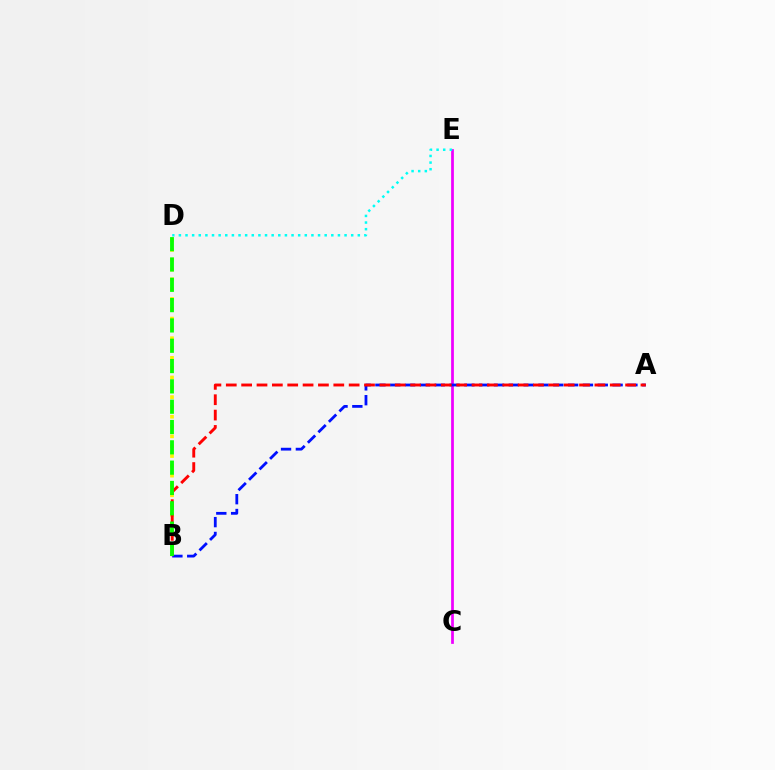{('C', 'E'): [{'color': '#ee00ff', 'line_style': 'solid', 'thickness': 1.97}], ('B', 'D'): [{'color': '#fcf500', 'line_style': 'dotted', 'thickness': 2.67}, {'color': '#08ff00', 'line_style': 'dashed', 'thickness': 2.76}], ('D', 'E'): [{'color': '#00fff6', 'line_style': 'dotted', 'thickness': 1.8}], ('A', 'B'): [{'color': '#0010ff', 'line_style': 'dashed', 'thickness': 2.01}, {'color': '#ff0000', 'line_style': 'dashed', 'thickness': 2.09}]}